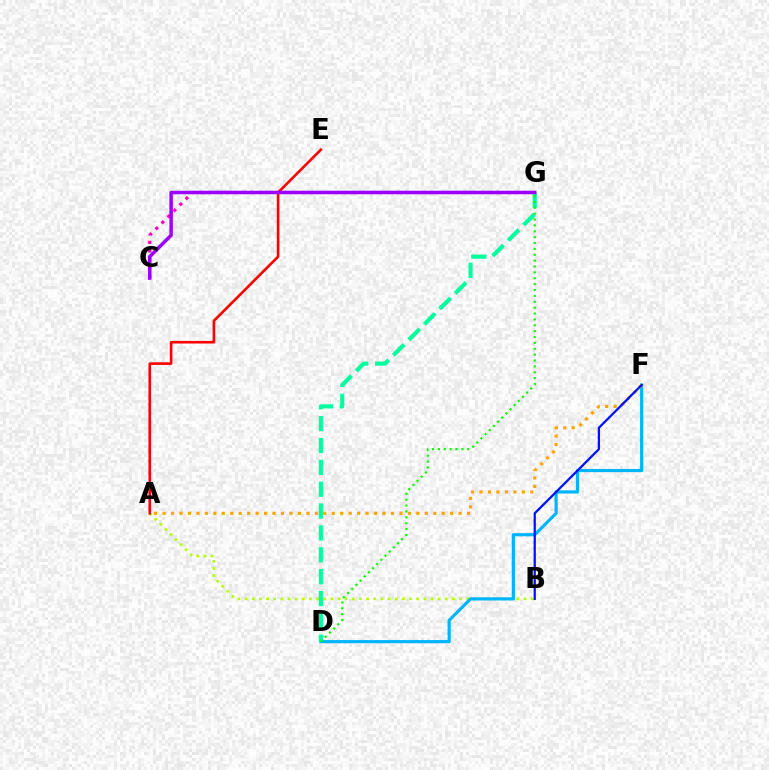{('A', 'B'): [{'color': '#b3ff00', 'line_style': 'dotted', 'thickness': 1.94}], ('C', 'G'): [{'color': '#ff00bd', 'line_style': 'dotted', 'thickness': 2.31}, {'color': '#9b00ff', 'line_style': 'solid', 'thickness': 2.51}], ('D', 'F'): [{'color': '#00b5ff', 'line_style': 'solid', 'thickness': 2.28}], ('A', 'F'): [{'color': '#ffa500', 'line_style': 'dotted', 'thickness': 2.3}], ('D', 'G'): [{'color': '#00ff9d', 'line_style': 'dashed', 'thickness': 2.97}, {'color': '#08ff00', 'line_style': 'dotted', 'thickness': 1.6}], ('B', 'F'): [{'color': '#0010ff', 'line_style': 'solid', 'thickness': 1.62}], ('A', 'E'): [{'color': '#ff0000', 'line_style': 'solid', 'thickness': 1.87}]}